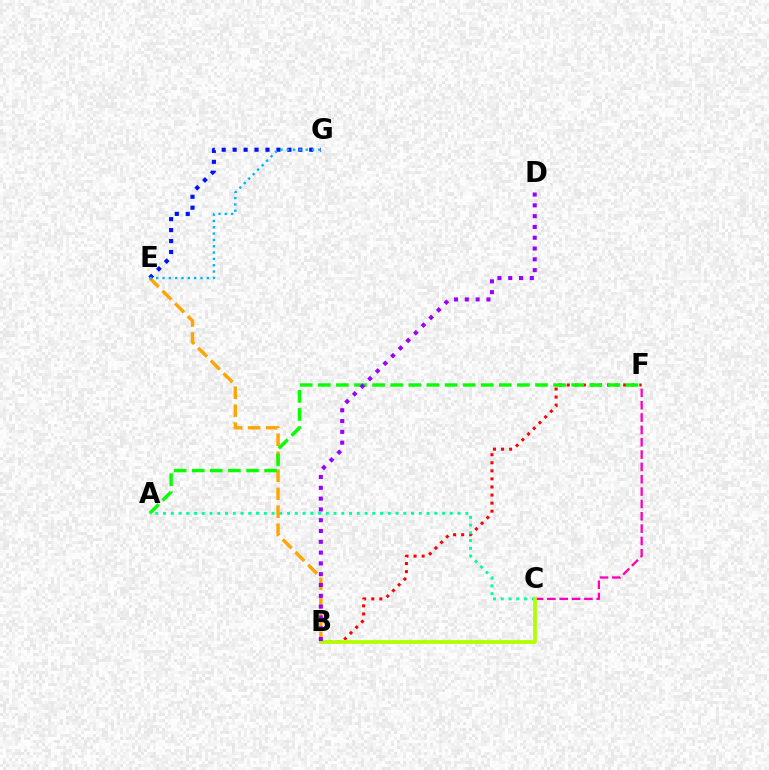{('B', 'E'): [{'color': '#ffa500', 'line_style': 'dashed', 'thickness': 2.44}], ('B', 'F'): [{'color': '#ff0000', 'line_style': 'dotted', 'thickness': 2.19}], ('E', 'G'): [{'color': '#0010ff', 'line_style': 'dotted', 'thickness': 2.97}, {'color': '#00b5ff', 'line_style': 'dotted', 'thickness': 1.72}], ('C', 'F'): [{'color': '#ff00bd', 'line_style': 'dashed', 'thickness': 1.68}], ('A', 'F'): [{'color': '#08ff00', 'line_style': 'dashed', 'thickness': 2.46}], ('A', 'C'): [{'color': '#00ff9d', 'line_style': 'dotted', 'thickness': 2.11}], ('B', 'C'): [{'color': '#b3ff00', 'line_style': 'solid', 'thickness': 2.71}], ('B', 'D'): [{'color': '#9b00ff', 'line_style': 'dotted', 'thickness': 2.93}]}